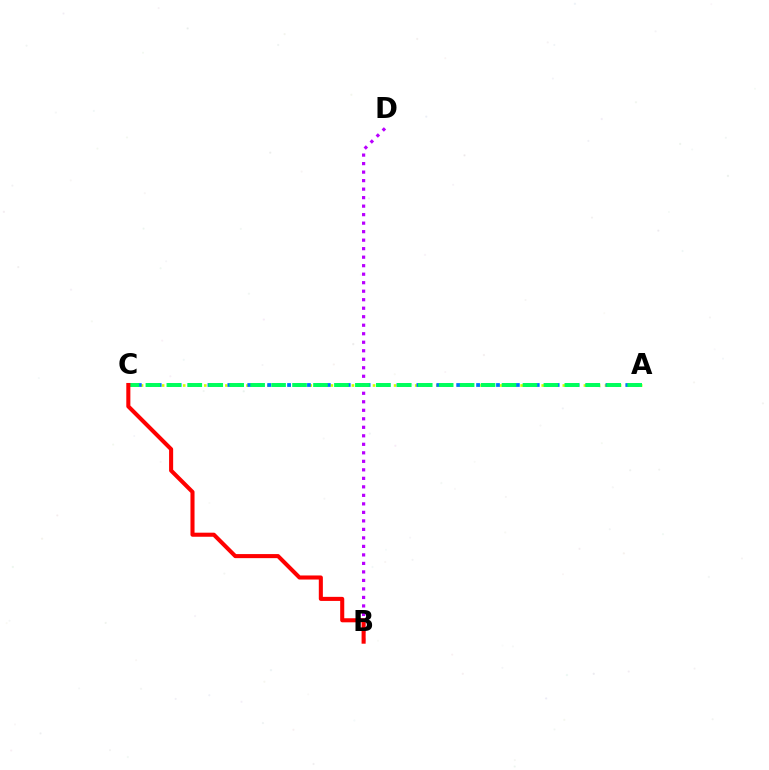{('B', 'D'): [{'color': '#b900ff', 'line_style': 'dotted', 'thickness': 2.31}], ('A', 'C'): [{'color': '#d1ff00', 'line_style': 'dotted', 'thickness': 1.91}, {'color': '#0074ff', 'line_style': 'dotted', 'thickness': 2.7}, {'color': '#00ff5c', 'line_style': 'dashed', 'thickness': 2.85}], ('B', 'C'): [{'color': '#ff0000', 'line_style': 'solid', 'thickness': 2.93}]}